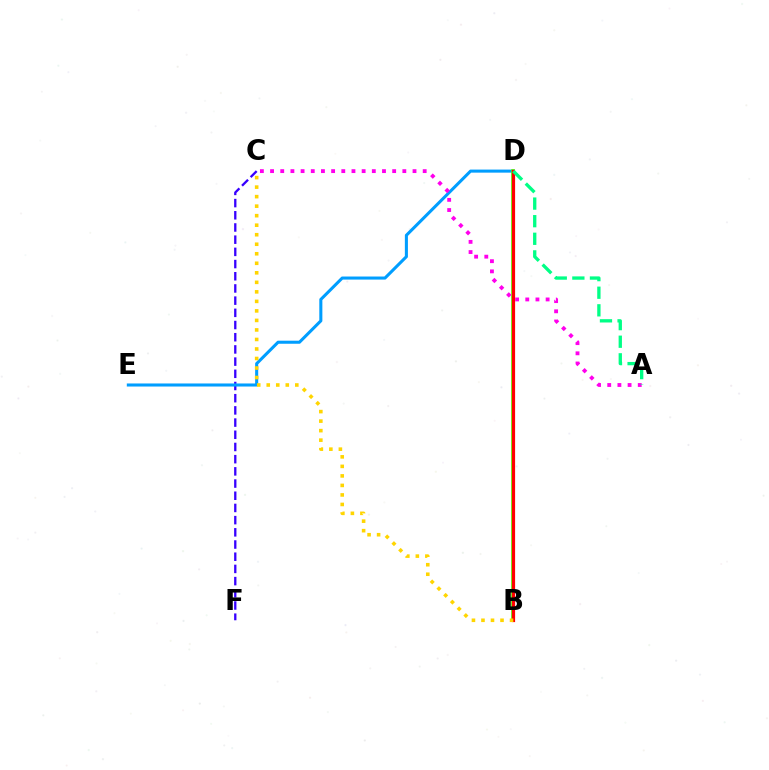{('C', 'F'): [{'color': '#3700ff', 'line_style': 'dashed', 'thickness': 1.66}], ('D', 'E'): [{'color': '#009eff', 'line_style': 'solid', 'thickness': 2.2}], ('B', 'D'): [{'color': '#4fff00', 'line_style': 'solid', 'thickness': 2.62}, {'color': '#ff0000', 'line_style': 'solid', 'thickness': 2.3}], ('A', 'C'): [{'color': '#ff00ed', 'line_style': 'dotted', 'thickness': 2.76}], ('B', 'C'): [{'color': '#ffd500', 'line_style': 'dotted', 'thickness': 2.59}], ('A', 'D'): [{'color': '#00ff86', 'line_style': 'dashed', 'thickness': 2.39}]}